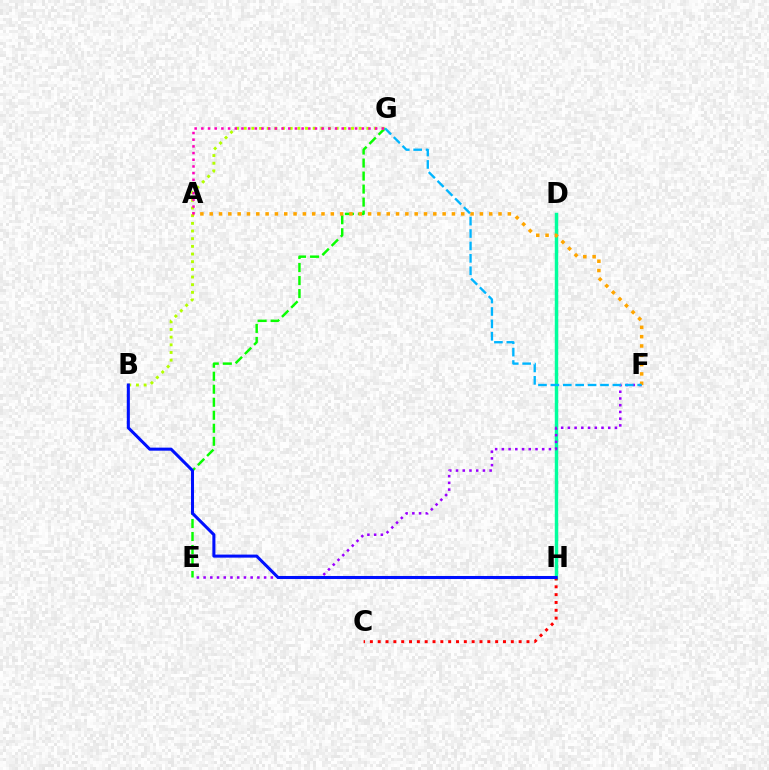{('D', 'H'): [{'color': '#00ff9d', 'line_style': 'solid', 'thickness': 2.49}], ('E', 'G'): [{'color': '#08ff00', 'line_style': 'dashed', 'thickness': 1.77}], ('B', 'G'): [{'color': '#b3ff00', 'line_style': 'dotted', 'thickness': 2.08}], ('E', 'F'): [{'color': '#9b00ff', 'line_style': 'dotted', 'thickness': 1.83}], ('A', 'F'): [{'color': '#ffa500', 'line_style': 'dotted', 'thickness': 2.53}], ('F', 'G'): [{'color': '#00b5ff', 'line_style': 'dashed', 'thickness': 1.68}], ('C', 'H'): [{'color': '#ff0000', 'line_style': 'dotted', 'thickness': 2.13}], ('B', 'H'): [{'color': '#0010ff', 'line_style': 'solid', 'thickness': 2.19}], ('A', 'G'): [{'color': '#ff00bd', 'line_style': 'dotted', 'thickness': 1.82}]}